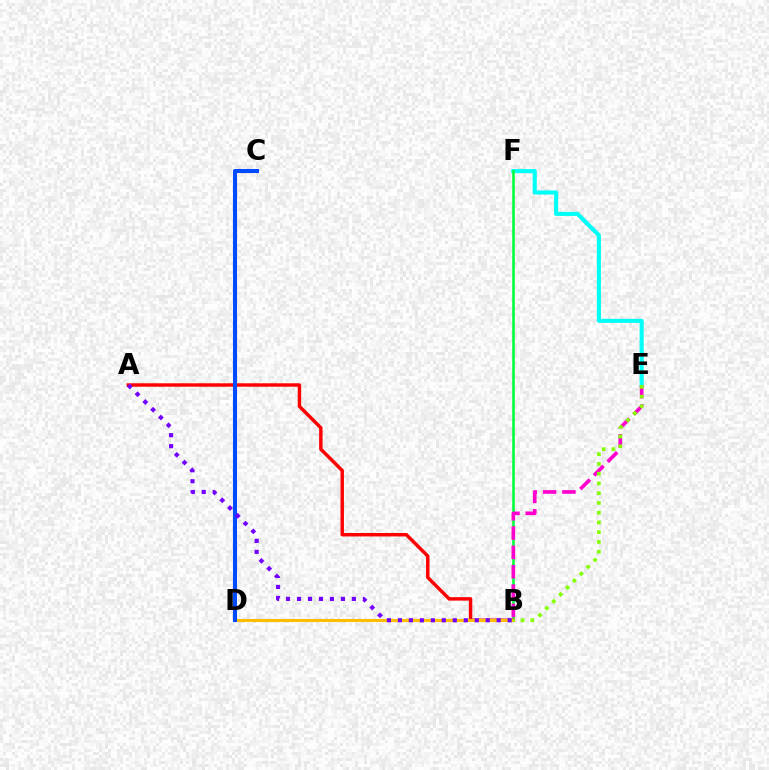{('E', 'F'): [{'color': '#00fff6', 'line_style': 'solid', 'thickness': 2.95}], ('B', 'F'): [{'color': '#00ff39', 'line_style': 'solid', 'thickness': 1.85}], ('B', 'E'): [{'color': '#ff00cf', 'line_style': 'dashed', 'thickness': 2.63}, {'color': '#84ff00', 'line_style': 'dotted', 'thickness': 2.65}], ('A', 'B'): [{'color': '#ff0000', 'line_style': 'solid', 'thickness': 2.48}, {'color': '#7200ff', 'line_style': 'dotted', 'thickness': 2.98}], ('B', 'D'): [{'color': '#ffbd00', 'line_style': 'solid', 'thickness': 2.23}], ('C', 'D'): [{'color': '#004bff', 'line_style': 'solid', 'thickness': 2.93}]}